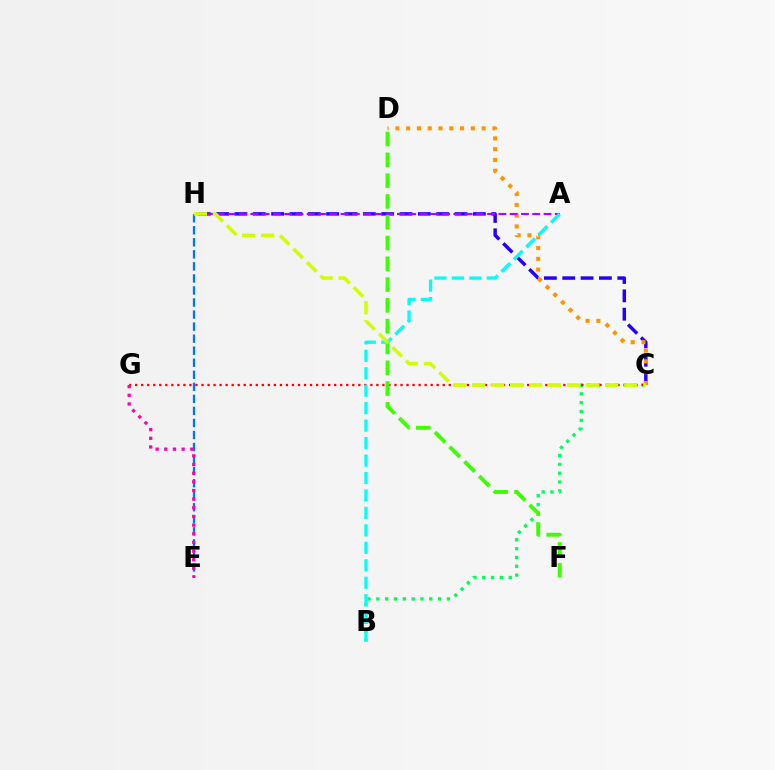{('C', 'H'): [{'color': '#2500ff', 'line_style': 'dashed', 'thickness': 2.49}, {'color': '#d1ff00', 'line_style': 'dashed', 'thickness': 2.58}], ('C', 'D'): [{'color': '#ff9400', 'line_style': 'dotted', 'thickness': 2.93}], ('E', 'H'): [{'color': '#0074ff', 'line_style': 'dashed', 'thickness': 1.64}], ('B', 'C'): [{'color': '#00ff5c', 'line_style': 'dotted', 'thickness': 2.4}], ('C', 'G'): [{'color': '#ff0000', 'line_style': 'dotted', 'thickness': 1.64}], ('A', 'H'): [{'color': '#b900ff', 'line_style': 'dashed', 'thickness': 1.53}], ('D', 'F'): [{'color': '#3dff00', 'line_style': 'dashed', 'thickness': 2.82}], ('A', 'B'): [{'color': '#00fff6', 'line_style': 'dashed', 'thickness': 2.37}], ('E', 'G'): [{'color': '#ff00ac', 'line_style': 'dotted', 'thickness': 2.35}]}